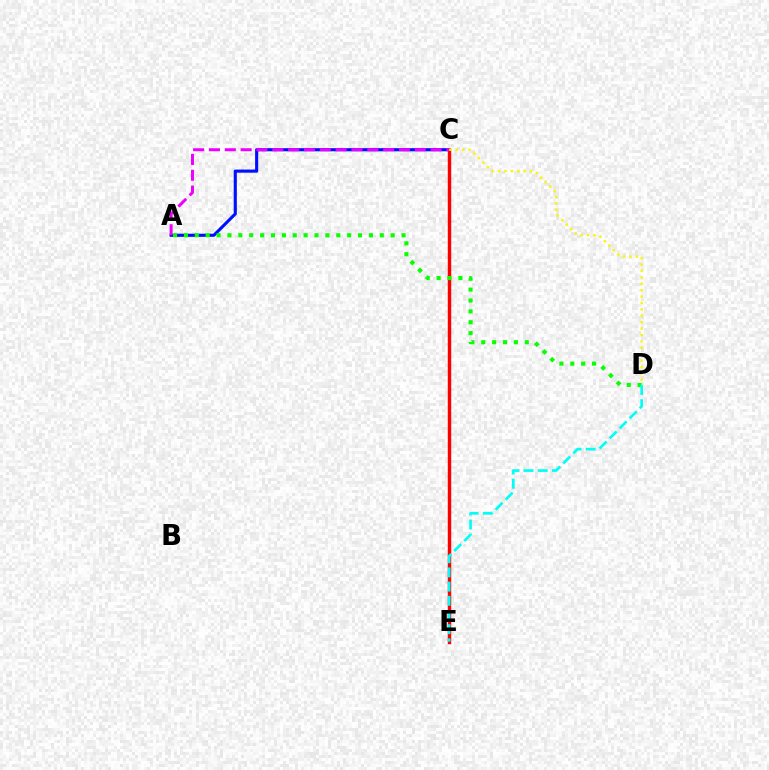{('A', 'C'): [{'color': '#0010ff', 'line_style': 'solid', 'thickness': 2.25}, {'color': '#ee00ff', 'line_style': 'dashed', 'thickness': 2.15}], ('C', 'E'): [{'color': '#ff0000', 'line_style': 'solid', 'thickness': 2.47}], ('A', 'D'): [{'color': '#08ff00', 'line_style': 'dotted', 'thickness': 2.96}], ('D', 'E'): [{'color': '#00fff6', 'line_style': 'dashed', 'thickness': 1.93}], ('C', 'D'): [{'color': '#fcf500', 'line_style': 'dotted', 'thickness': 1.74}]}